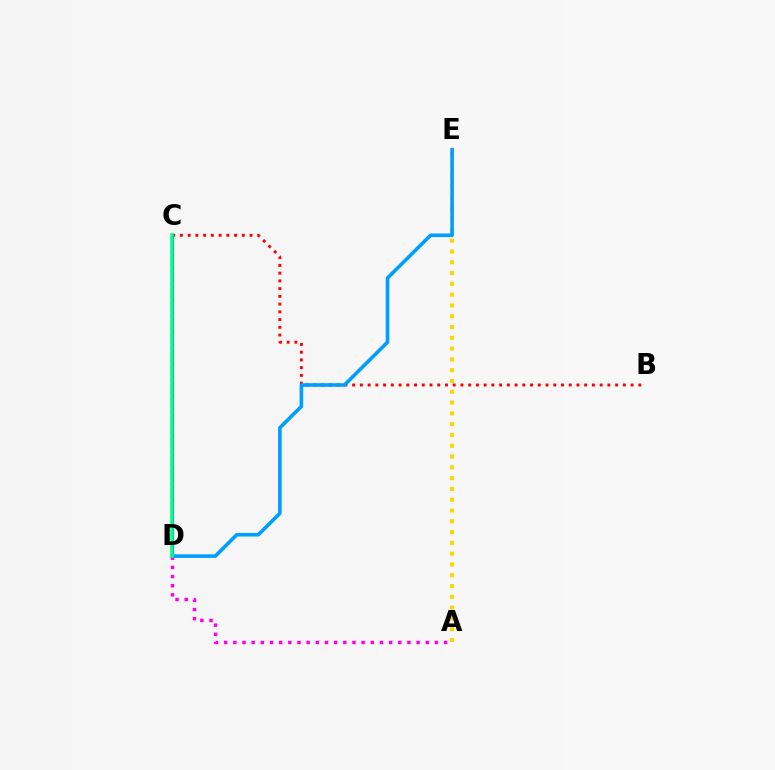{('B', 'C'): [{'color': '#ff0000', 'line_style': 'dotted', 'thickness': 2.1}], ('C', 'D'): [{'color': '#3700ff', 'line_style': 'solid', 'thickness': 2.23}, {'color': '#4fff00', 'line_style': 'dotted', 'thickness': 1.75}, {'color': '#00ff86', 'line_style': 'solid', 'thickness': 2.52}], ('A', 'E'): [{'color': '#ffd500', 'line_style': 'dotted', 'thickness': 2.93}], ('D', 'E'): [{'color': '#009eff', 'line_style': 'solid', 'thickness': 2.6}], ('A', 'D'): [{'color': '#ff00ed', 'line_style': 'dotted', 'thickness': 2.49}]}